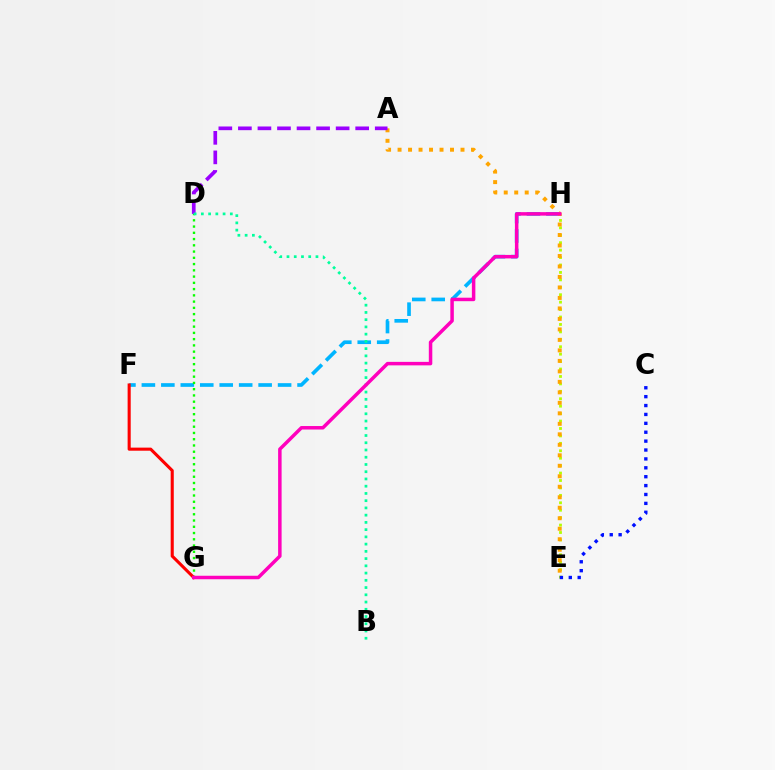{('F', 'H'): [{'color': '#00b5ff', 'line_style': 'dashed', 'thickness': 2.64}], ('E', 'H'): [{'color': '#b3ff00', 'line_style': 'dotted', 'thickness': 2.02}], ('C', 'E'): [{'color': '#0010ff', 'line_style': 'dotted', 'thickness': 2.42}], ('D', 'G'): [{'color': '#08ff00', 'line_style': 'dotted', 'thickness': 1.7}], ('A', 'E'): [{'color': '#ffa500', 'line_style': 'dotted', 'thickness': 2.85}], ('A', 'D'): [{'color': '#9b00ff', 'line_style': 'dashed', 'thickness': 2.66}], ('B', 'D'): [{'color': '#00ff9d', 'line_style': 'dotted', 'thickness': 1.97}], ('F', 'G'): [{'color': '#ff0000', 'line_style': 'solid', 'thickness': 2.22}], ('G', 'H'): [{'color': '#ff00bd', 'line_style': 'solid', 'thickness': 2.51}]}